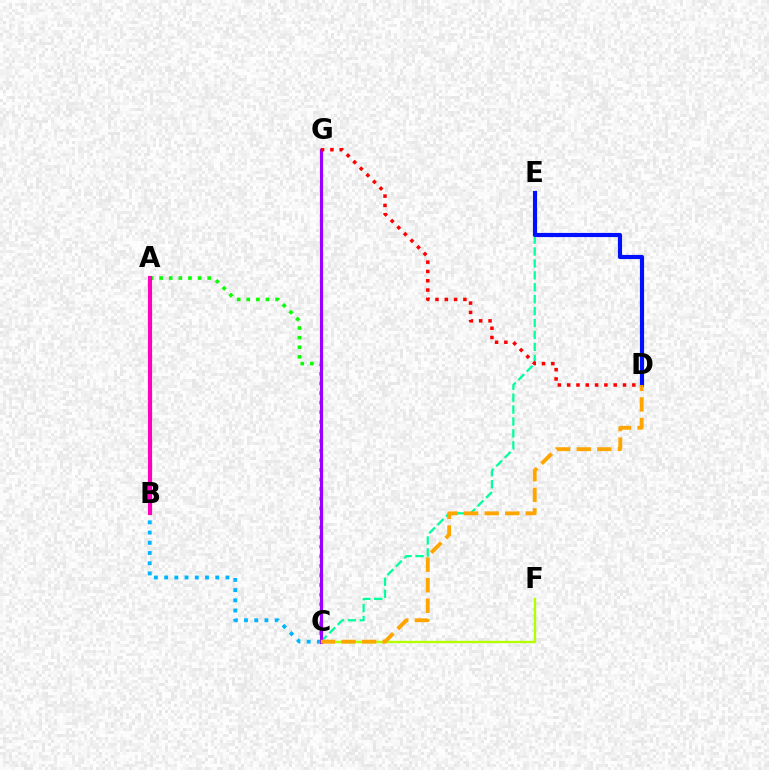{('A', 'C'): [{'color': '#08ff00', 'line_style': 'dotted', 'thickness': 2.61}], ('C', 'E'): [{'color': '#00ff9d', 'line_style': 'dashed', 'thickness': 1.62}], ('D', 'E'): [{'color': '#0010ff', 'line_style': 'solid', 'thickness': 3.0}], ('B', 'C'): [{'color': '#00b5ff', 'line_style': 'dotted', 'thickness': 2.78}], ('C', 'F'): [{'color': '#b3ff00', 'line_style': 'solid', 'thickness': 1.72}], ('C', 'G'): [{'color': '#9b00ff', 'line_style': 'solid', 'thickness': 2.26}], ('C', 'D'): [{'color': '#ffa500', 'line_style': 'dashed', 'thickness': 2.79}], ('D', 'G'): [{'color': '#ff0000', 'line_style': 'dotted', 'thickness': 2.53}], ('A', 'B'): [{'color': '#ff00bd', 'line_style': 'solid', 'thickness': 2.99}]}